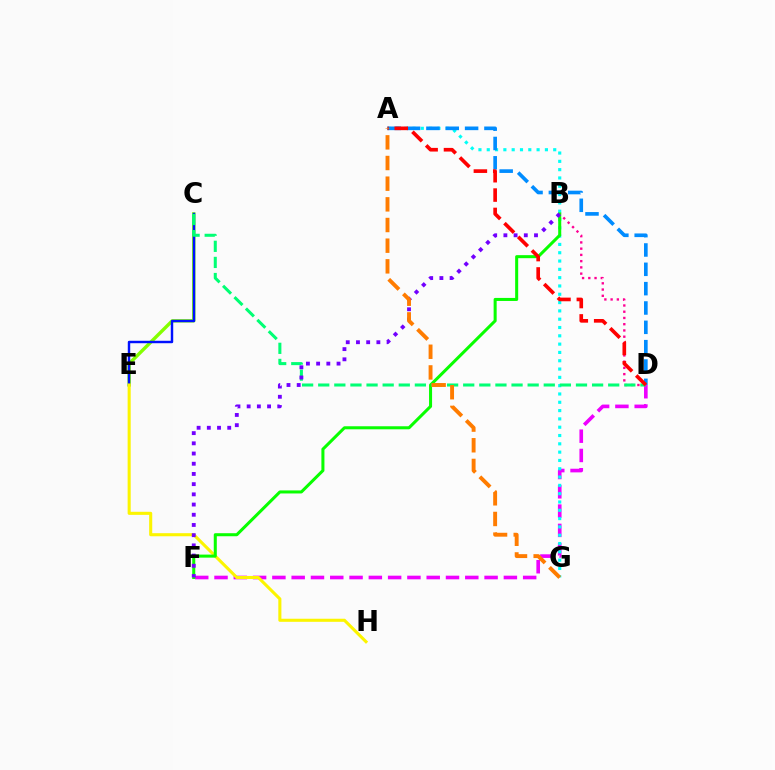{('C', 'E'): [{'color': '#84ff00', 'line_style': 'solid', 'thickness': 2.45}, {'color': '#0010ff', 'line_style': 'solid', 'thickness': 1.76}], ('B', 'D'): [{'color': '#ff0094', 'line_style': 'dotted', 'thickness': 1.7}], ('D', 'F'): [{'color': '#ee00ff', 'line_style': 'dashed', 'thickness': 2.62}], ('E', 'H'): [{'color': '#fcf500', 'line_style': 'solid', 'thickness': 2.22}], ('A', 'G'): [{'color': '#00fff6', 'line_style': 'dotted', 'thickness': 2.26}, {'color': '#ff7c00', 'line_style': 'dashed', 'thickness': 2.81}], ('A', 'D'): [{'color': '#008cff', 'line_style': 'dashed', 'thickness': 2.63}, {'color': '#ff0000', 'line_style': 'dashed', 'thickness': 2.63}], ('B', 'F'): [{'color': '#08ff00', 'line_style': 'solid', 'thickness': 2.19}, {'color': '#7200ff', 'line_style': 'dotted', 'thickness': 2.77}], ('C', 'D'): [{'color': '#00ff74', 'line_style': 'dashed', 'thickness': 2.19}]}